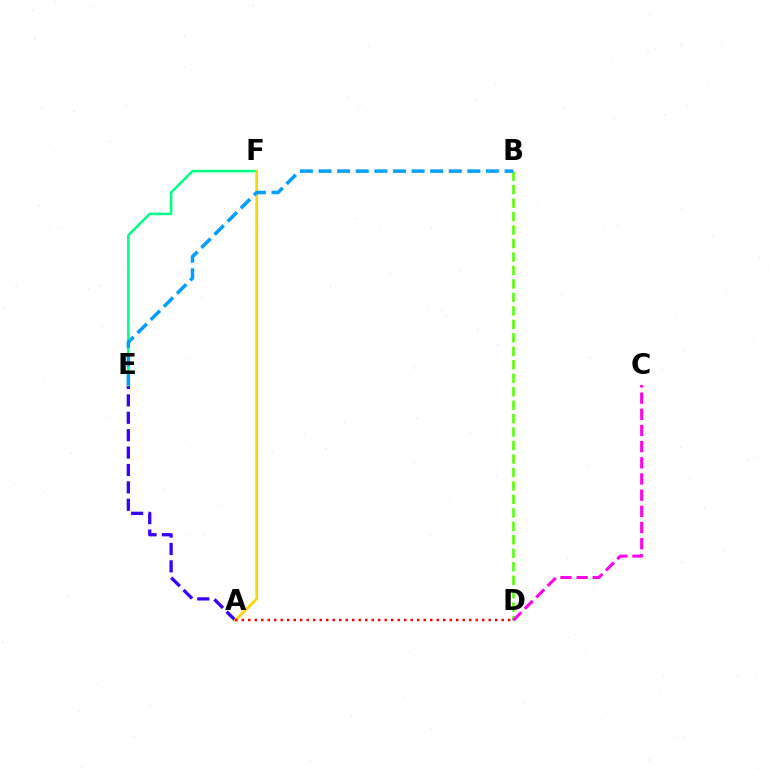{('B', 'D'): [{'color': '#4fff00', 'line_style': 'dashed', 'thickness': 1.83}], ('A', 'E'): [{'color': '#3700ff', 'line_style': 'dashed', 'thickness': 2.36}], ('E', 'F'): [{'color': '#00ff86', 'line_style': 'solid', 'thickness': 1.84}], ('A', 'F'): [{'color': '#ffd500', 'line_style': 'solid', 'thickness': 1.97}], ('C', 'D'): [{'color': '#ff00ed', 'line_style': 'dashed', 'thickness': 2.2}], ('A', 'D'): [{'color': '#ff0000', 'line_style': 'dotted', 'thickness': 1.77}], ('B', 'E'): [{'color': '#009eff', 'line_style': 'dashed', 'thickness': 2.53}]}